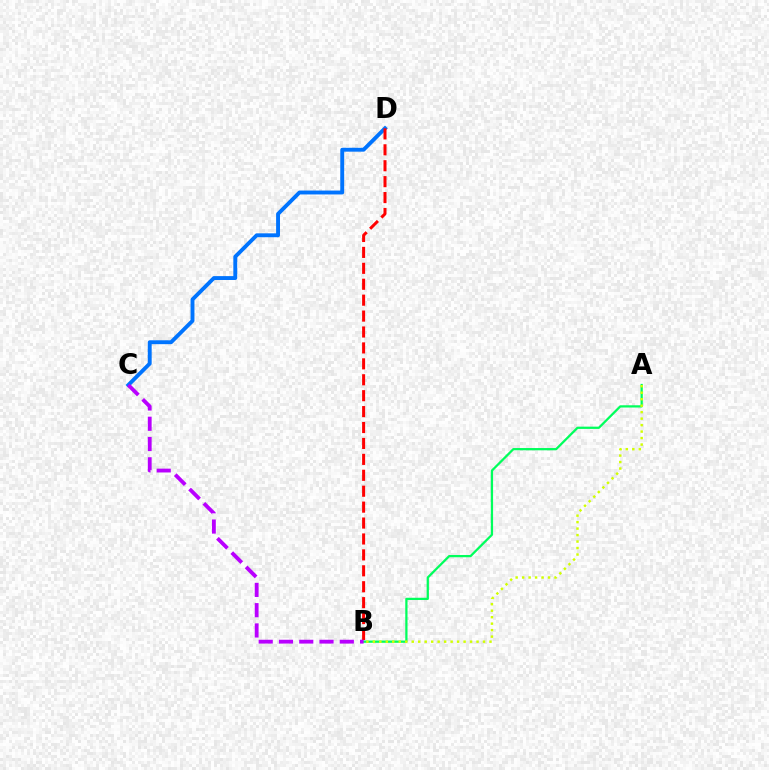{('C', 'D'): [{'color': '#0074ff', 'line_style': 'solid', 'thickness': 2.8}], ('B', 'D'): [{'color': '#ff0000', 'line_style': 'dashed', 'thickness': 2.16}], ('A', 'B'): [{'color': '#00ff5c', 'line_style': 'solid', 'thickness': 1.62}, {'color': '#d1ff00', 'line_style': 'dotted', 'thickness': 1.76}], ('B', 'C'): [{'color': '#b900ff', 'line_style': 'dashed', 'thickness': 2.75}]}